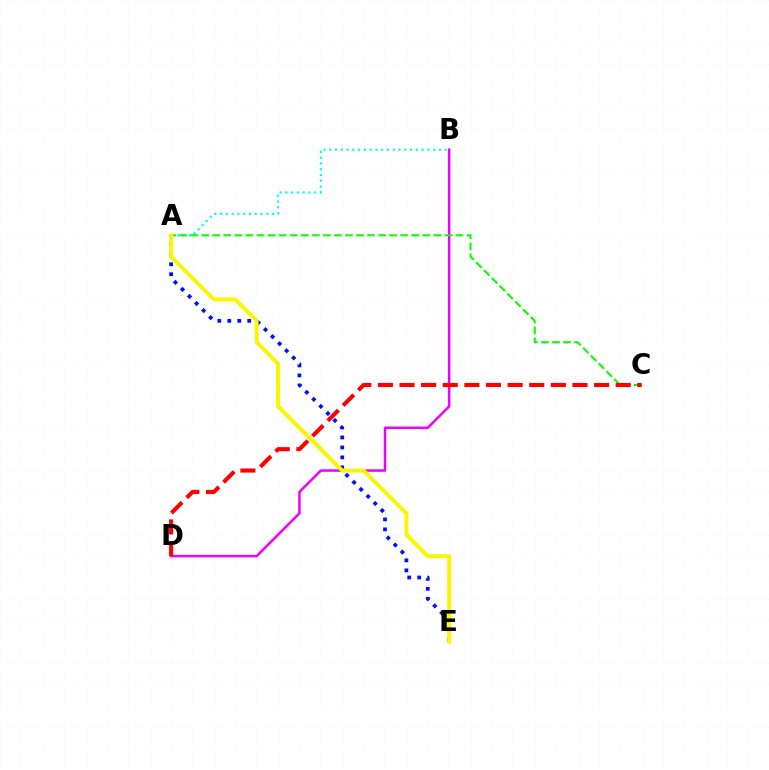{('B', 'D'): [{'color': '#ee00ff', 'line_style': 'solid', 'thickness': 1.8}], ('A', 'B'): [{'color': '#00fff6', 'line_style': 'dotted', 'thickness': 1.57}], ('A', 'C'): [{'color': '#08ff00', 'line_style': 'dashed', 'thickness': 1.5}], ('A', 'E'): [{'color': '#0010ff', 'line_style': 'dotted', 'thickness': 2.71}, {'color': '#fcf500', 'line_style': 'solid', 'thickness': 2.85}], ('C', 'D'): [{'color': '#ff0000', 'line_style': 'dashed', 'thickness': 2.94}]}